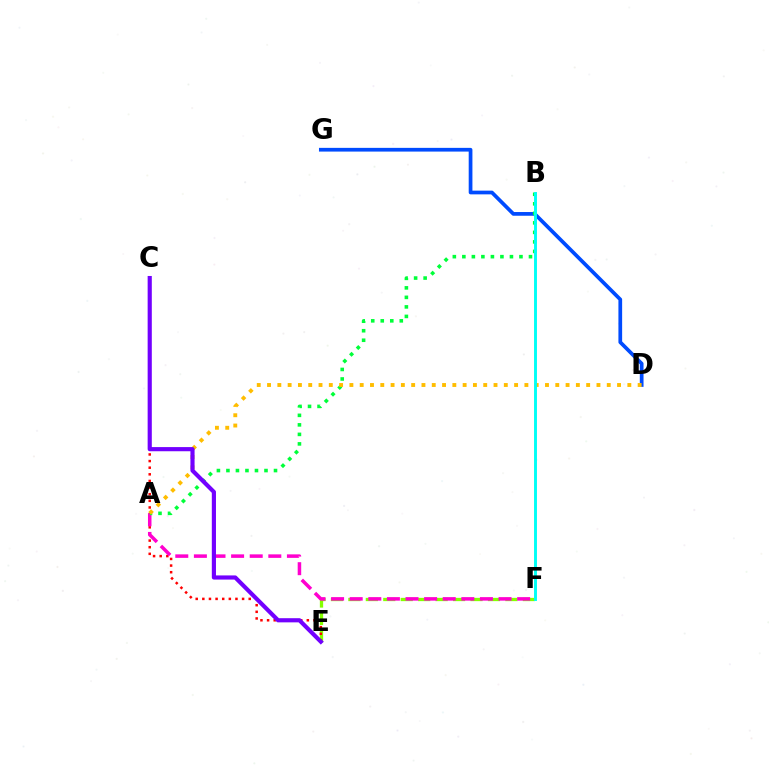{('D', 'G'): [{'color': '#004bff', 'line_style': 'solid', 'thickness': 2.68}], ('E', 'F'): [{'color': '#84ff00', 'line_style': 'dashed', 'thickness': 2.37}], ('C', 'E'): [{'color': '#ff0000', 'line_style': 'dotted', 'thickness': 1.8}, {'color': '#7200ff', 'line_style': 'solid', 'thickness': 2.99}], ('A', 'F'): [{'color': '#ff00cf', 'line_style': 'dashed', 'thickness': 2.53}], ('A', 'B'): [{'color': '#00ff39', 'line_style': 'dotted', 'thickness': 2.59}], ('A', 'D'): [{'color': '#ffbd00', 'line_style': 'dotted', 'thickness': 2.8}], ('B', 'F'): [{'color': '#00fff6', 'line_style': 'solid', 'thickness': 2.1}]}